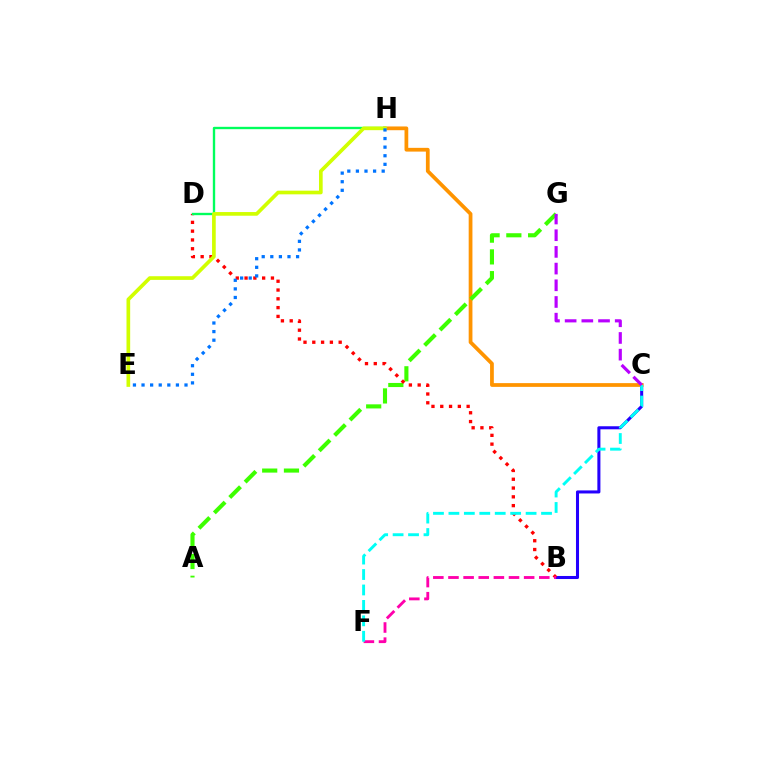{('B', 'C'): [{'color': '#2500ff', 'line_style': 'solid', 'thickness': 2.19}], ('C', 'H'): [{'color': '#ff9400', 'line_style': 'solid', 'thickness': 2.7}], ('A', 'G'): [{'color': '#3dff00', 'line_style': 'dashed', 'thickness': 2.96}], ('B', 'D'): [{'color': '#ff0000', 'line_style': 'dotted', 'thickness': 2.39}], ('B', 'F'): [{'color': '#ff00ac', 'line_style': 'dashed', 'thickness': 2.06}], ('D', 'H'): [{'color': '#00ff5c', 'line_style': 'solid', 'thickness': 1.7}], ('E', 'H'): [{'color': '#d1ff00', 'line_style': 'solid', 'thickness': 2.64}, {'color': '#0074ff', 'line_style': 'dotted', 'thickness': 2.33}], ('C', 'F'): [{'color': '#00fff6', 'line_style': 'dashed', 'thickness': 2.1}], ('C', 'G'): [{'color': '#b900ff', 'line_style': 'dashed', 'thickness': 2.27}]}